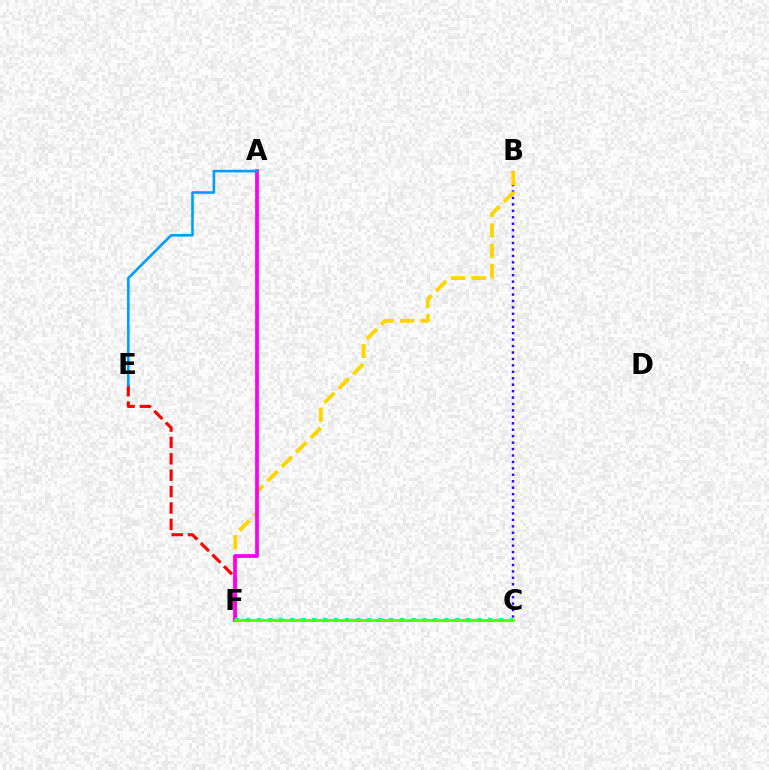{('B', 'C'): [{'color': '#3700ff', 'line_style': 'dotted', 'thickness': 1.75}], ('B', 'F'): [{'color': '#ffd500', 'line_style': 'dashed', 'thickness': 2.76}], ('E', 'F'): [{'color': '#ff0000', 'line_style': 'dashed', 'thickness': 2.23}], ('A', 'F'): [{'color': '#ff00ed', 'line_style': 'solid', 'thickness': 2.68}], ('A', 'E'): [{'color': '#009eff', 'line_style': 'solid', 'thickness': 1.89}], ('C', 'F'): [{'color': '#00ff86', 'line_style': 'dotted', 'thickness': 2.99}, {'color': '#4fff00', 'line_style': 'solid', 'thickness': 1.98}]}